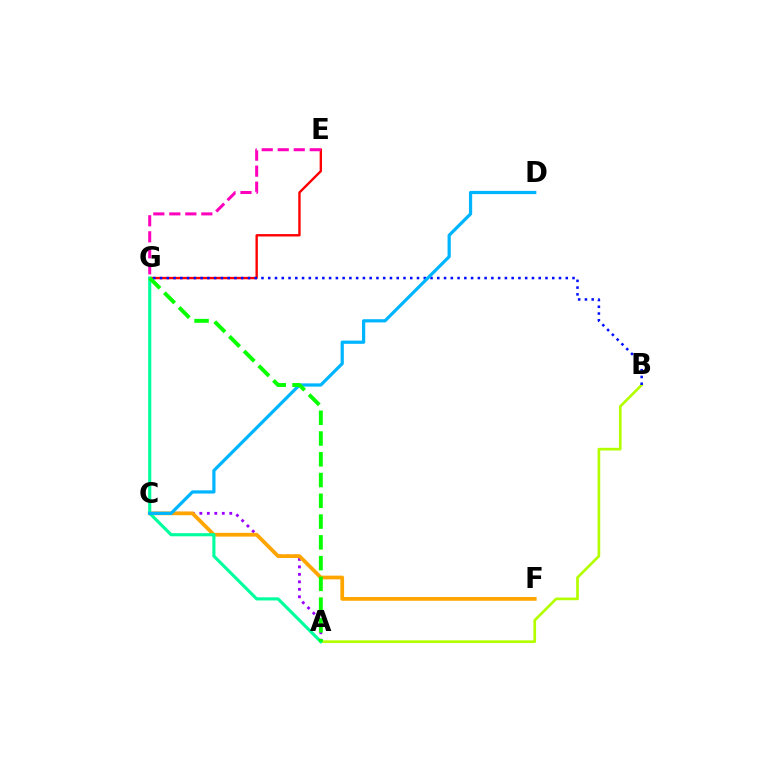{('A', 'B'): [{'color': '#b3ff00', 'line_style': 'solid', 'thickness': 1.93}], ('A', 'C'): [{'color': '#9b00ff', 'line_style': 'dotted', 'thickness': 2.03}], ('C', 'F'): [{'color': '#ffa500', 'line_style': 'solid', 'thickness': 2.7}], ('E', 'G'): [{'color': '#ff0000', 'line_style': 'solid', 'thickness': 1.71}, {'color': '#ff00bd', 'line_style': 'dashed', 'thickness': 2.17}], ('A', 'G'): [{'color': '#00ff9d', 'line_style': 'solid', 'thickness': 2.25}, {'color': '#08ff00', 'line_style': 'dashed', 'thickness': 2.82}], ('B', 'G'): [{'color': '#0010ff', 'line_style': 'dotted', 'thickness': 1.84}], ('C', 'D'): [{'color': '#00b5ff', 'line_style': 'solid', 'thickness': 2.32}]}